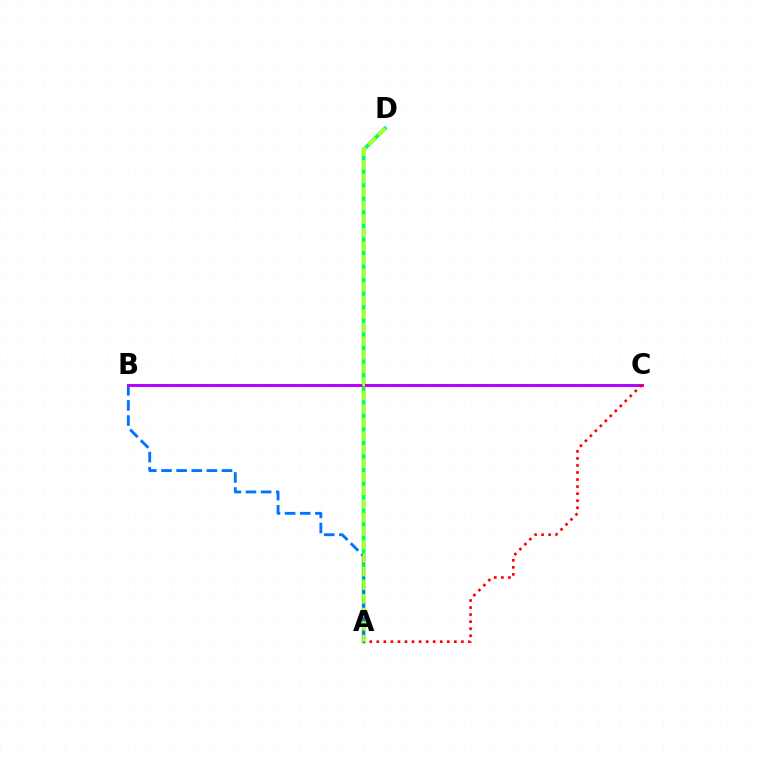{('A', 'D'): [{'color': '#00ff5c', 'line_style': 'solid', 'thickness': 2.66}, {'color': '#d1ff00', 'line_style': 'dashed', 'thickness': 1.84}], ('A', 'B'): [{'color': '#0074ff', 'line_style': 'dashed', 'thickness': 2.06}], ('B', 'C'): [{'color': '#b900ff', 'line_style': 'solid', 'thickness': 2.13}], ('A', 'C'): [{'color': '#ff0000', 'line_style': 'dotted', 'thickness': 1.91}]}